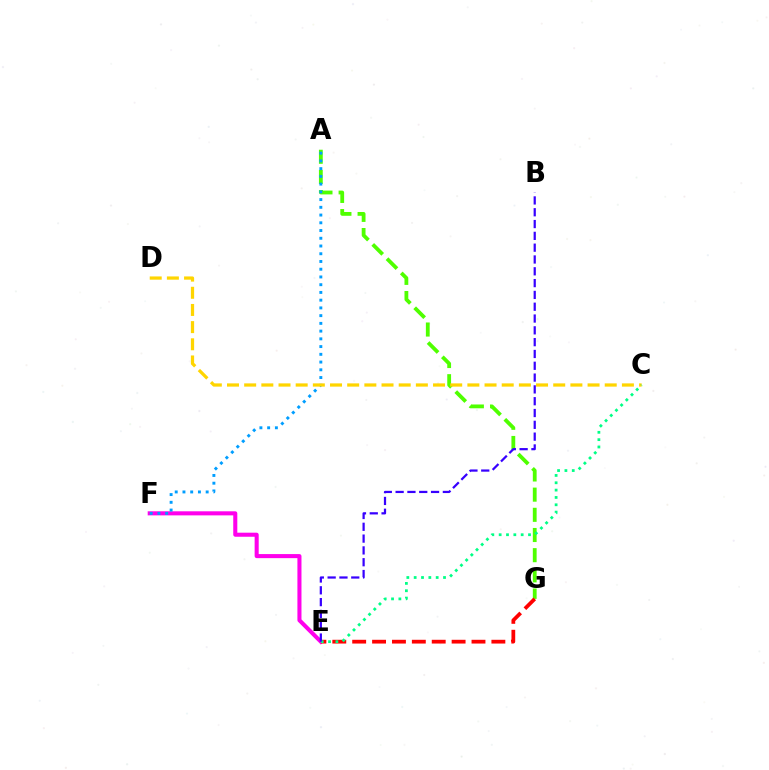{('A', 'G'): [{'color': '#4fff00', 'line_style': 'dashed', 'thickness': 2.74}], ('E', 'F'): [{'color': '#ff00ed', 'line_style': 'solid', 'thickness': 2.93}], ('A', 'F'): [{'color': '#009eff', 'line_style': 'dotted', 'thickness': 2.1}], ('E', 'G'): [{'color': '#ff0000', 'line_style': 'dashed', 'thickness': 2.7}], ('C', 'D'): [{'color': '#ffd500', 'line_style': 'dashed', 'thickness': 2.33}], ('C', 'E'): [{'color': '#00ff86', 'line_style': 'dotted', 'thickness': 1.99}], ('B', 'E'): [{'color': '#3700ff', 'line_style': 'dashed', 'thickness': 1.6}]}